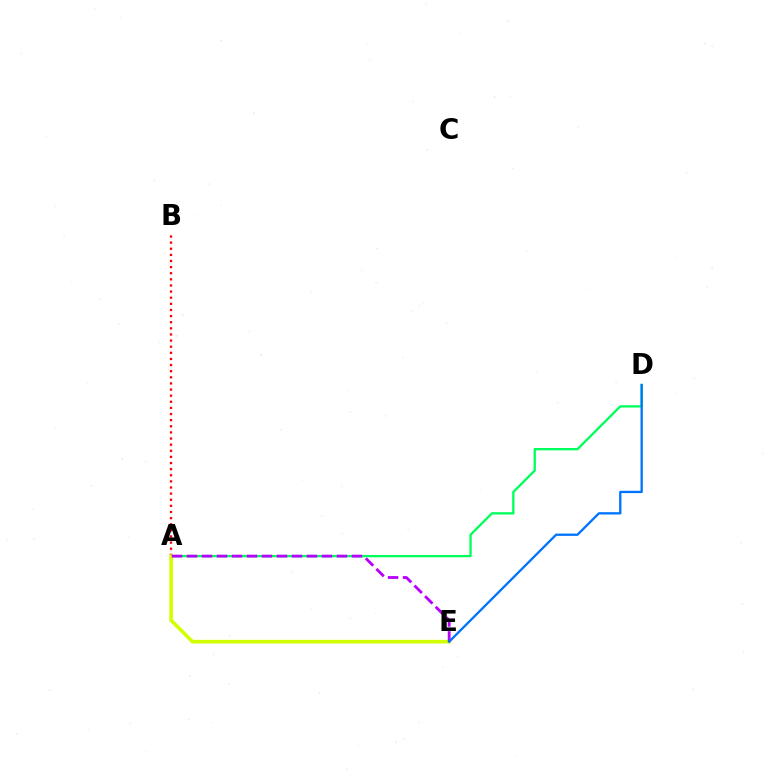{('A', 'B'): [{'color': '#ff0000', 'line_style': 'dotted', 'thickness': 1.66}], ('A', 'D'): [{'color': '#00ff5c', 'line_style': 'solid', 'thickness': 1.67}], ('A', 'E'): [{'color': '#d1ff00', 'line_style': 'solid', 'thickness': 2.61}, {'color': '#b900ff', 'line_style': 'dashed', 'thickness': 2.04}], ('D', 'E'): [{'color': '#0074ff', 'line_style': 'solid', 'thickness': 1.66}]}